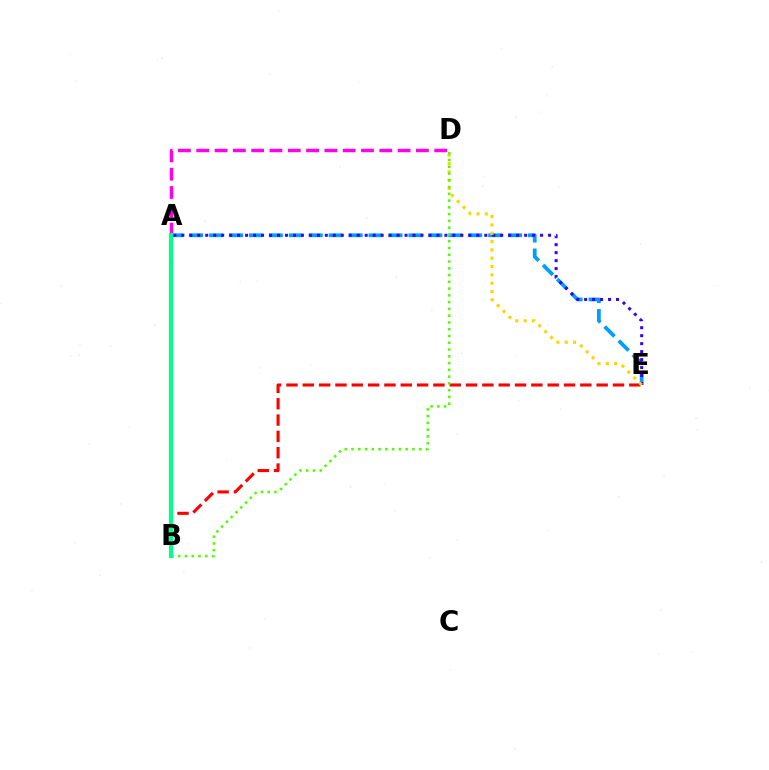{('A', 'E'): [{'color': '#009eff', 'line_style': 'dashed', 'thickness': 2.71}, {'color': '#3700ff', 'line_style': 'dotted', 'thickness': 2.17}], ('B', 'E'): [{'color': '#ff0000', 'line_style': 'dashed', 'thickness': 2.22}], ('A', 'D'): [{'color': '#ff00ed', 'line_style': 'dashed', 'thickness': 2.49}], ('D', 'E'): [{'color': '#ffd500', 'line_style': 'dotted', 'thickness': 2.26}], ('B', 'D'): [{'color': '#4fff00', 'line_style': 'dotted', 'thickness': 1.84}], ('A', 'B'): [{'color': '#00ff86', 'line_style': 'solid', 'thickness': 2.97}]}